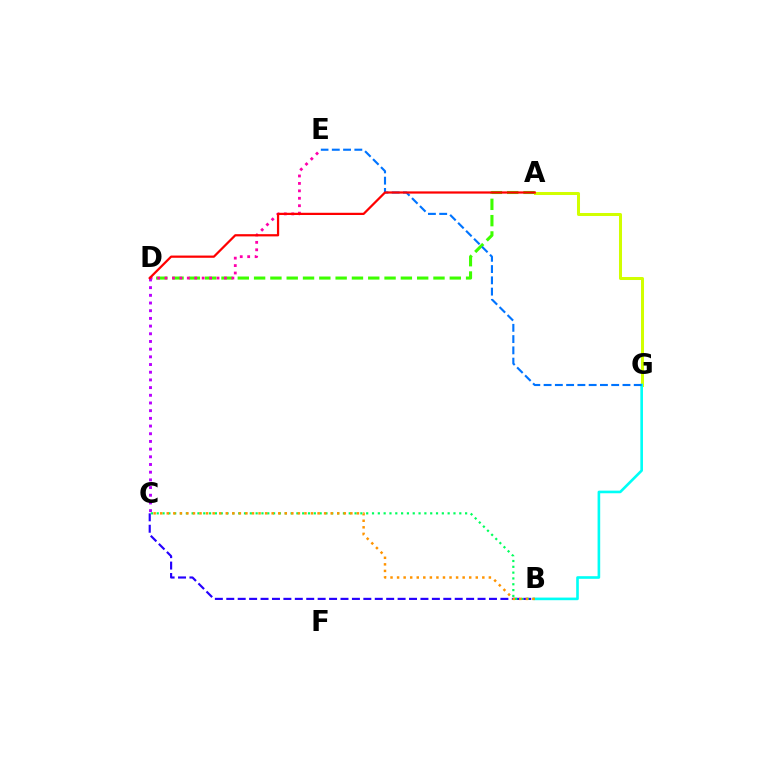{('A', 'D'): [{'color': '#3dff00', 'line_style': 'dashed', 'thickness': 2.22}, {'color': '#ff0000', 'line_style': 'solid', 'thickness': 1.61}], ('B', 'C'): [{'color': '#2500ff', 'line_style': 'dashed', 'thickness': 1.55}, {'color': '#00ff5c', 'line_style': 'dotted', 'thickness': 1.58}, {'color': '#ff9400', 'line_style': 'dotted', 'thickness': 1.78}], ('A', 'G'): [{'color': '#d1ff00', 'line_style': 'solid', 'thickness': 2.17}], ('B', 'G'): [{'color': '#00fff6', 'line_style': 'solid', 'thickness': 1.89}], ('D', 'E'): [{'color': '#ff00ac', 'line_style': 'dotted', 'thickness': 2.02}], ('C', 'D'): [{'color': '#b900ff', 'line_style': 'dotted', 'thickness': 2.09}], ('E', 'G'): [{'color': '#0074ff', 'line_style': 'dashed', 'thickness': 1.53}]}